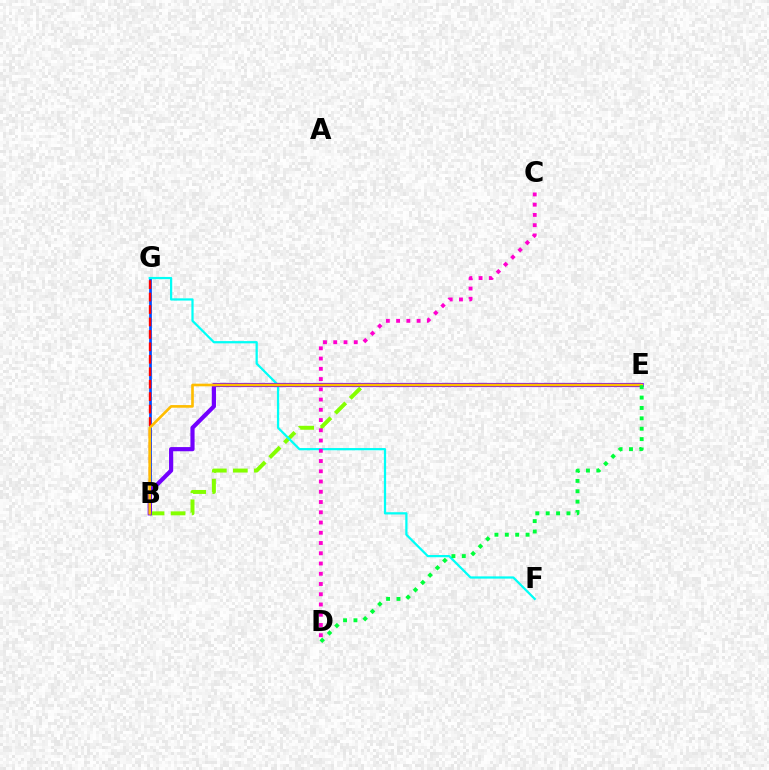{('B', 'G'): [{'color': '#004bff', 'line_style': 'solid', 'thickness': 1.96}, {'color': '#ff0000', 'line_style': 'dashed', 'thickness': 1.69}], ('B', 'E'): [{'color': '#84ff00', 'line_style': 'dashed', 'thickness': 2.85}, {'color': '#7200ff', 'line_style': 'solid', 'thickness': 3.0}, {'color': '#ffbd00', 'line_style': 'solid', 'thickness': 1.9}], ('F', 'G'): [{'color': '#00fff6', 'line_style': 'solid', 'thickness': 1.62}], ('D', 'E'): [{'color': '#00ff39', 'line_style': 'dotted', 'thickness': 2.82}], ('C', 'D'): [{'color': '#ff00cf', 'line_style': 'dotted', 'thickness': 2.78}]}